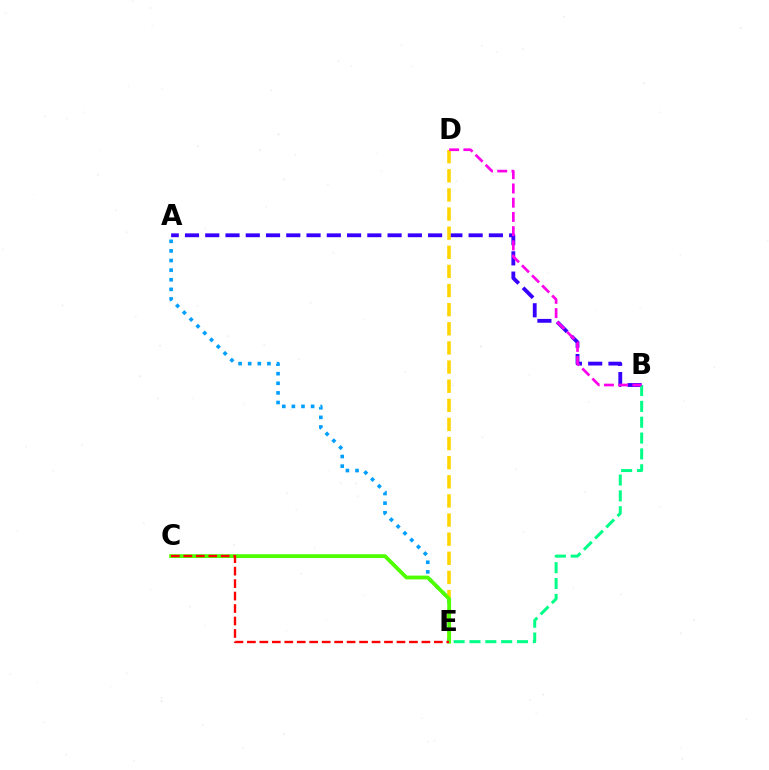{('A', 'B'): [{'color': '#3700ff', 'line_style': 'dashed', 'thickness': 2.75}], ('B', 'E'): [{'color': '#00ff86', 'line_style': 'dashed', 'thickness': 2.15}], ('D', 'E'): [{'color': '#ffd500', 'line_style': 'dashed', 'thickness': 2.6}], ('A', 'E'): [{'color': '#009eff', 'line_style': 'dotted', 'thickness': 2.61}], ('B', 'D'): [{'color': '#ff00ed', 'line_style': 'dashed', 'thickness': 1.93}], ('C', 'E'): [{'color': '#4fff00', 'line_style': 'solid', 'thickness': 2.74}, {'color': '#ff0000', 'line_style': 'dashed', 'thickness': 1.69}]}